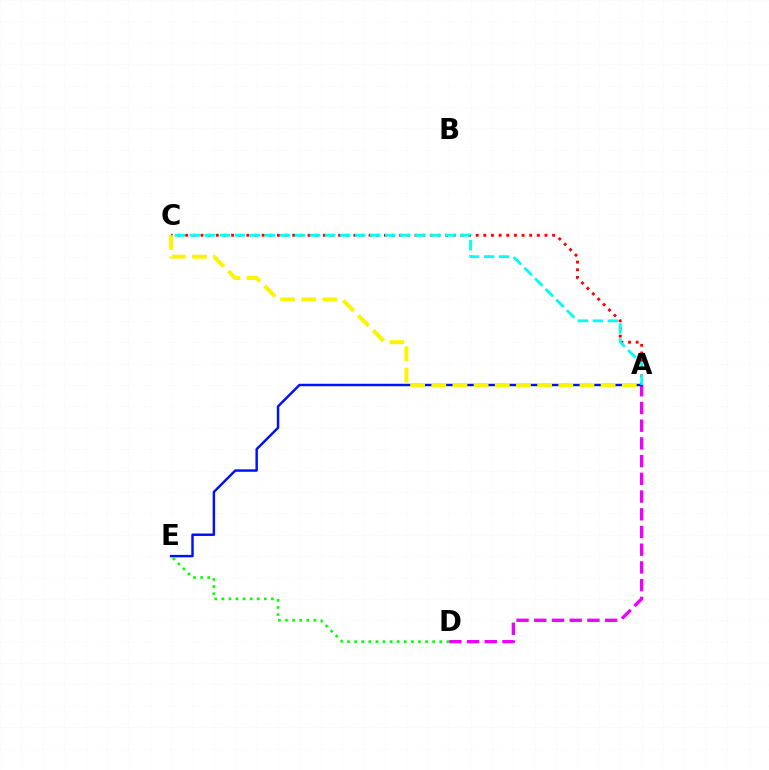{('A', 'C'): [{'color': '#ff0000', 'line_style': 'dotted', 'thickness': 2.08}, {'color': '#00fff6', 'line_style': 'dashed', 'thickness': 2.04}, {'color': '#fcf500', 'line_style': 'dashed', 'thickness': 2.88}], ('A', 'D'): [{'color': '#ee00ff', 'line_style': 'dashed', 'thickness': 2.41}], ('A', 'E'): [{'color': '#0010ff', 'line_style': 'solid', 'thickness': 1.77}], ('D', 'E'): [{'color': '#08ff00', 'line_style': 'dotted', 'thickness': 1.93}]}